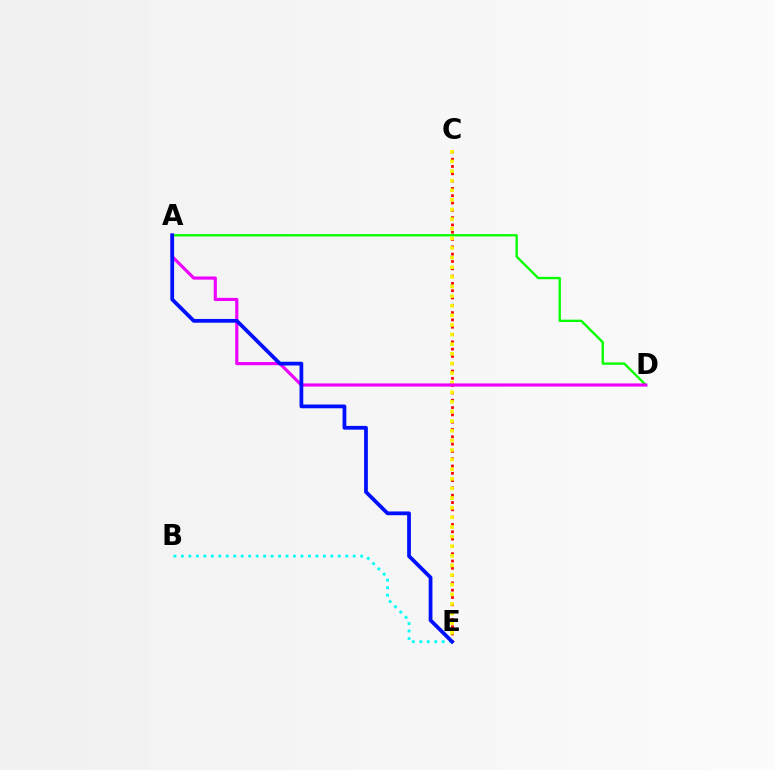{('C', 'E'): [{'color': '#ff0000', 'line_style': 'dotted', 'thickness': 1.98}, {'color': '#fcf500', 'line_style': 'dotted', 'thickness': 2.61}], ('A', 'D'): [{'color': '#08ff00', 'line_style': 'solid', 'thickness': 1.7}, {'color': '#ee00ff', 'line_style': 'solid', 'thickness': 2.28}], ('B', 'E'): [{'color': '#00fff6', 'line_style': 'dotted', 'thickness': 2.03}], ('A', 'E'): [{'color': '#0010ff', 'line_style': 'solid', 'thickness': 2.71}]}